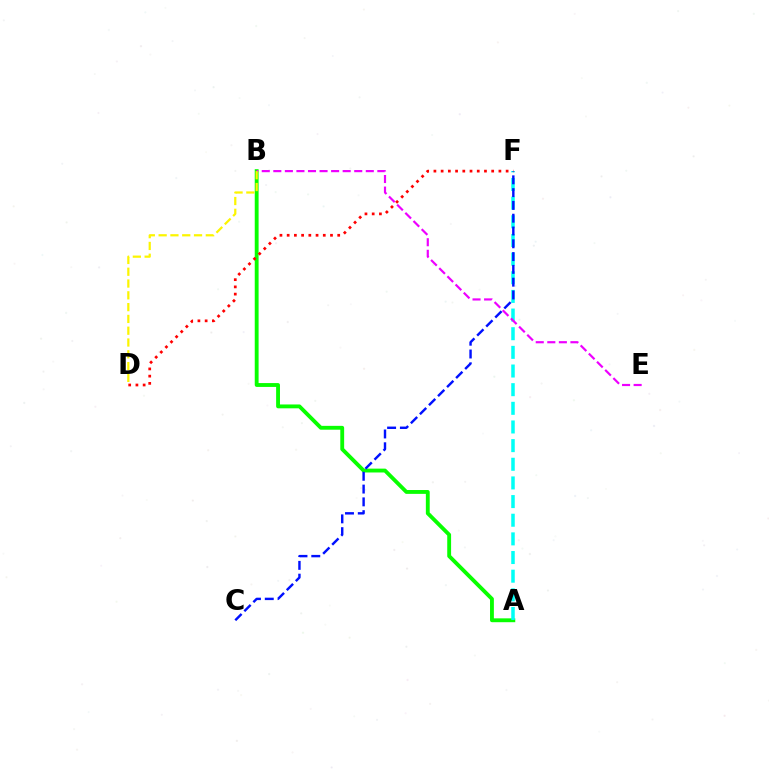{('A', 'B'): [{'color': '#08ff00', 'line_style': 'solid', 'thickness': 2.77}], ('A', 'F'): [{'color': '#00fff6', 'line_style': 'dashed', 'thickness': 2.53}], ('B', 'E'): [{'color': '#ee00ff', 'line_style': 'dashed', 'thickness': 1.57}], ('B', 'D'): [{'color': '#fcf500', 'line_style': 'dashed', 'thickness': 1.6}], ('D', 'F'): [{'color': '#ff0000', 'line_style': 'dotted', 'thickness': 1.96}], ('C', 'F'): [{'color': '#0010ff', 'line_style': 'dashed', 'thickness': 1.74}]}